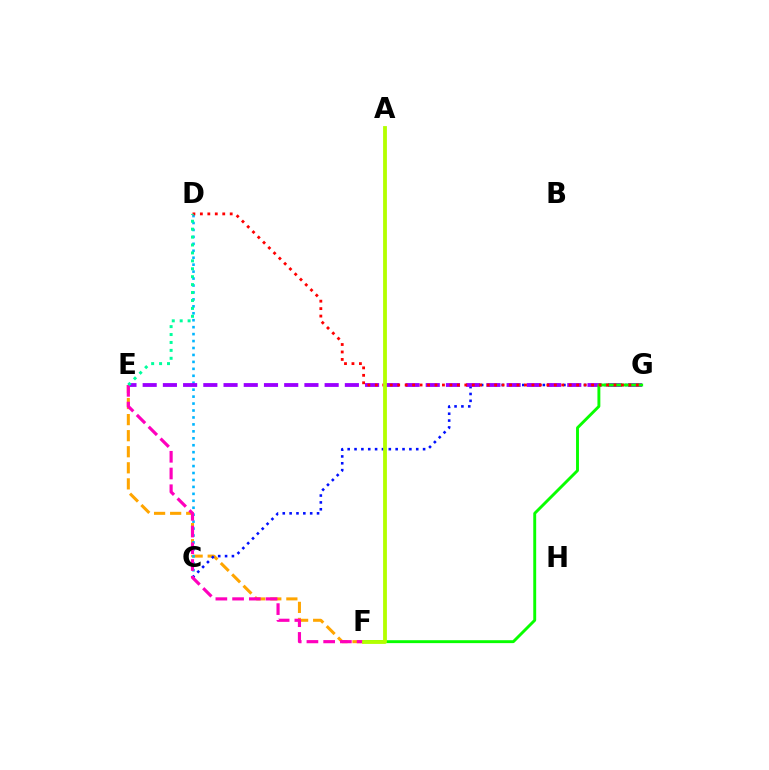{('E', 'F'): [{'color': '#ffa500', 'line_style': 'dashed', 'thickness': 2.18}, {'color': '#ff00bd', 'line_style': 'dashed', 'thickness': 2.27}], ('C', 'D'): [{'color': '#00b5ff', 'line_style': 'dotted', 'thickness': 1.89}], ('C', 'G'): [{'color': '#0010ff', 'line_style': 'dotted', 'thickness': 1.86}], ('E', 'G'): [{'color': '#9b00ff', 'line_style': 'dashed', 'thickness': 2.75}], ('F', 'G'): [{'color': '#08ff00', 'line_style': 'solid', 'thickness': 2.09}], ('D', 'G'): [{'color': '#ff0000', 'line_style': 'dotted', 'thickness': 2.03}], ('A', 'F'): [{'color': '#b3ff00', 'line_style': 'solid', 'thickness': 2.74}], ('D', 'E'): [{'color': '#00ff9d', 'line_style': 'dotted', 'thickness': 2.15}]}